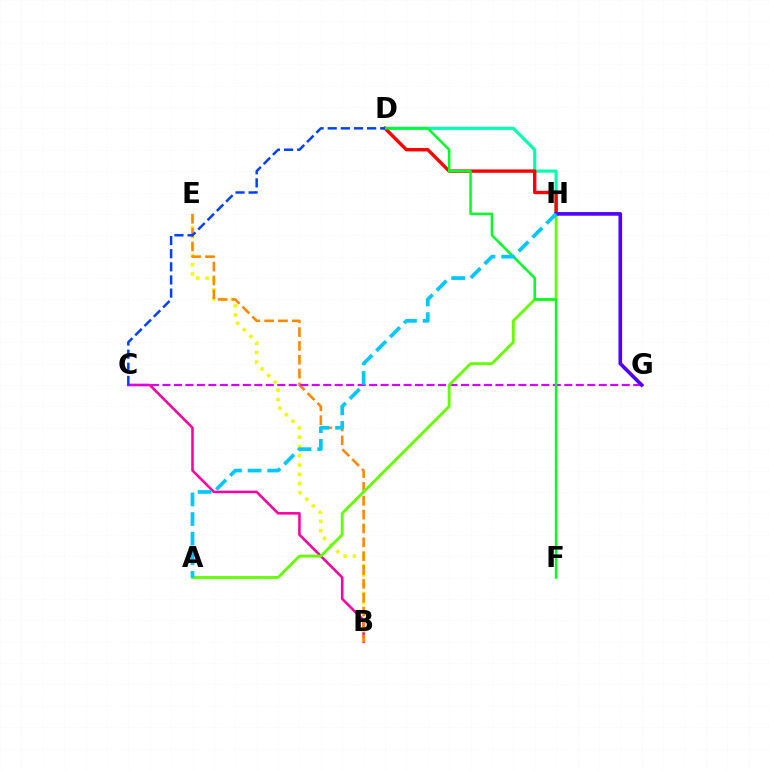{('B', 'C'): [{'color': '#ff00a0', 'line_style': 'solid', 'thickness': 1.84}], ('D', 'H'): [{'color': '#00ffaf', 'line_style': 'solid', 'thickness': 2.25}, {'color': '#ff0000', 'line_style': 'solid', 'thickness': 2.44}], ('B', 'E'): [{'color': '#eeff00', 'line_style': 'dotted', 'thickness': 2.53}, {'color': '#ff8800', 'line_style': 'dashed', 'thickness': 1.88}], ('C', 'G'): [{'color': '#d600ff', 'line_style': 'dashed', 'thickness': 1.56}], ('A', 'H'): [{'color': '#66ff00', 'line_style': 'solid', 'thickness': 2.06}, {'color': '#00c7ff', 'line_style': 'dashed', 'thickness': 2.66}], ('D', 'F'): [{'color': '#00ff27', 'line_style': 'solid', 'thickness': 1.81}], ('C', 'D'): [{'color': '#003fff', 'line_style': 'dashed', 'thickness': 1.78}], ('G', 'H'): [{'color': '#4f00ff', 'line_style': 'solid', 'thickness': 2.61}]}